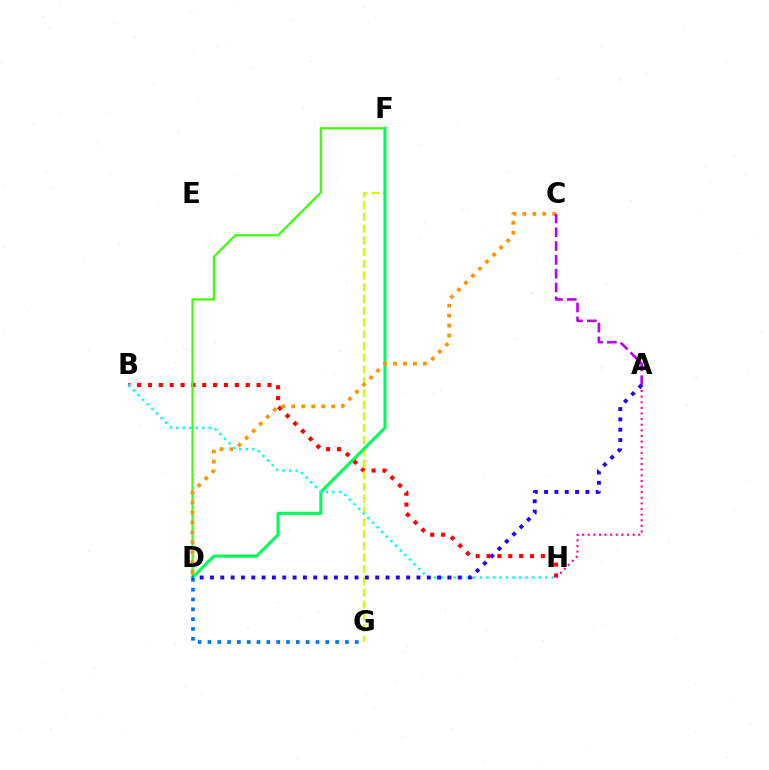{('B', 'H'): [{'color': '#ff0000', 'line_style': 'dotted', 'thickness': 2.95}, {'color': '#00fff6', 'line_style': 'dotted', 'thickness': 1.77}], ('D', 'F'): [{'color': '#3dff00', 'line_style': 'solid', 'thickness': 1.58}, {'color': '#00ff5c', 'line_style': 'solid', 'thickness': 2.23}], ('A', 'H'): [{'color': '#ff00ac', 'line_style': 'dotted', 'thickness': 1.53}], ('F', 'G'): [{'color': '#d1ff00', 'line_style': 'dashed', 'thickness': 1.6}], ('C', 'D'): [{'color': '#ff9400', 'line_style': 'dotted', 'thickness': 2.7}], ('A', 'C'): [{'color': '#b900ff', 'line_style': 'dashed', 'thickness': 1.88}], ('D', 'G'): [{'color': '#0074ff', 'line_style': 'dotted', 'thickness': 2.67}], ('A', 'D'): [{'color': '#2500ff', 'line_style': 'dotted', 'thickness': 2.81}]}